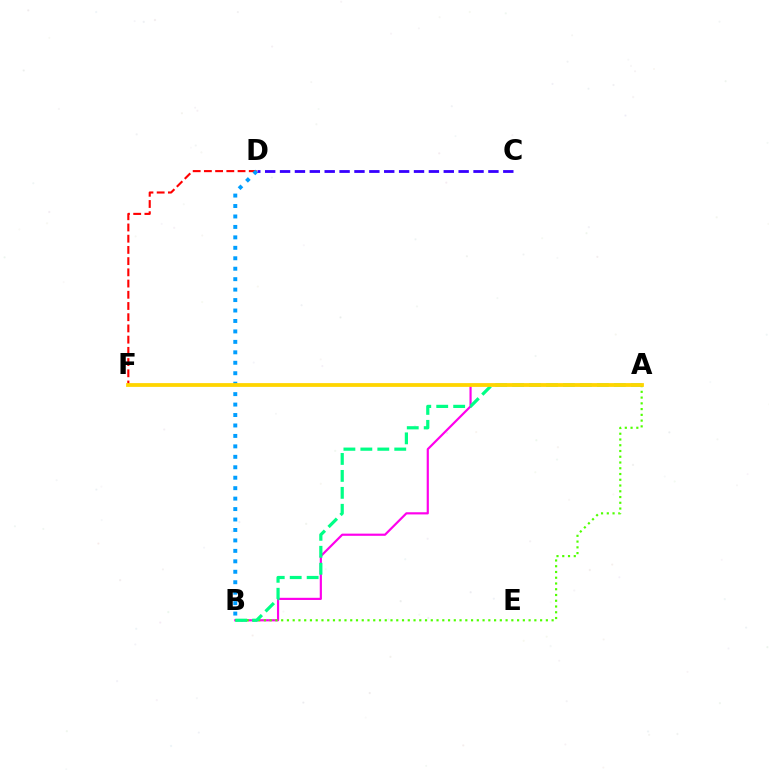{('A', 'B'): [{'color': '#ff00ed', 'line_style': 'solid', 'thickness': 1.57}, {'color': '#4fff00', 'line_style': 'dotted', 'thickness': 1.56}, {'color': '#00ff86', 'line_style': 'dashed', 'thickness': 2.3}], ('D', 'F'): [{'color': '#ff0000', 'line_style': 'dashed', 'thickness': 1.52}], ('B', 'D'): [{'color': '#009eff', 'line_style': 'dotted', 'thickness': 2.84}], ('A', 'F'): [{'color': '#ffd500', 'line_style': 'solid', 'thickness': 2.72}], ('C', 'D'): [{'color': '#3700ff', 'line_style': 'dashed', 'thickness': 2.02}]}